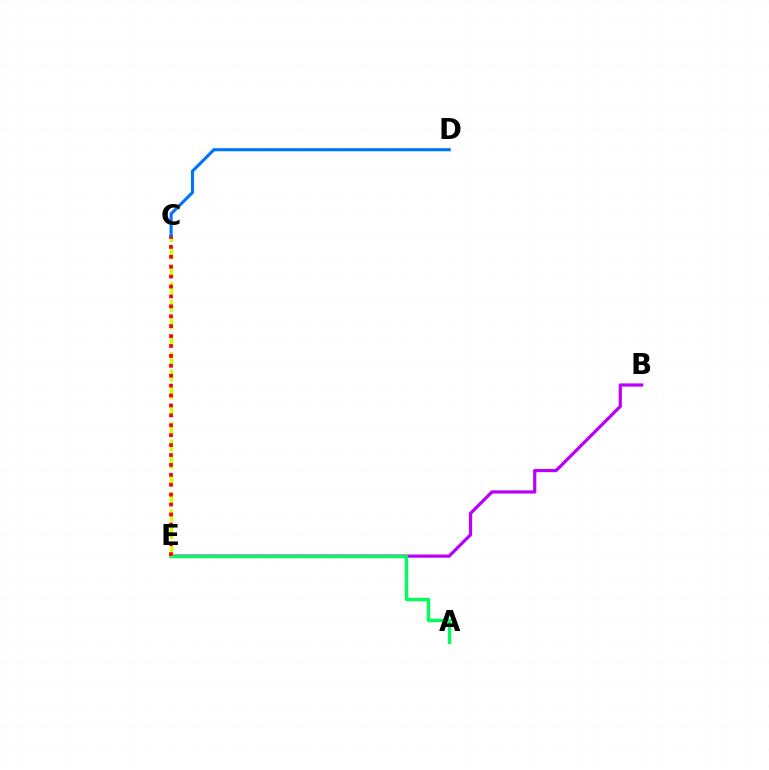{('B', 'E'): [{'color': '#b900ff', 'line_style': 'solid', 'thickness': 2.31}], ('A', 'E'): [{'color': '#00ff5c', 'line_style': 'solid', 'thickness': 2.42}], ('C', 'E'): [{'color': '#d1ff00', 'line_style': 'dashed', 'thickness': 2.37}, {'color': '#ff0000', 'line_style': 'dotted', 'thickness': 2.69}], ('C', 'D'): [{'color': '#0074ff', 'line_style': 'solid', 'thickness': 2.24}]}